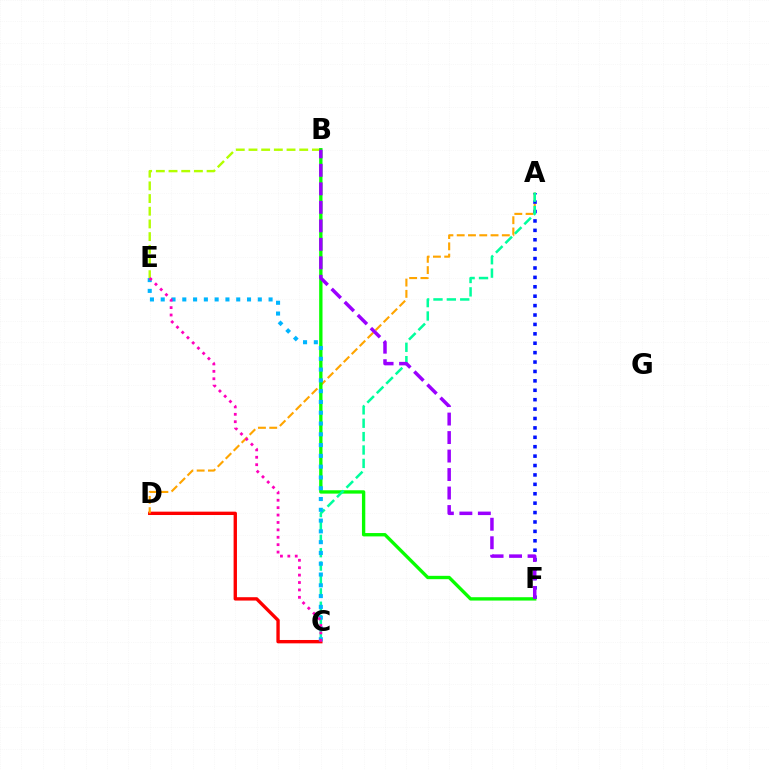{('A', 'F'): [{'color': '#0010ff', 'line_style': 'dotted', 'thickness': 2.56}], ('C', 'D'): [{'color': '#ff0000', 'line_style': 'solid', 'thickness': 2.42}], ('A', 'D'): [{'color': '#ffa500', 'line_style': 'dashed', 'thickness': 1.53}], ('B', 'E'): [{'color': '#b3ff00', 'line_style': 'dashed', 'thickness': 1.72}], ('B', 'F'): [{'color': '#08ff00', 'line_style': 'solid', 'thickness': 2.41}, {'color': '#9b00ff', 'line_style': 'dashed', 'thickness': 2.51}], ('A', 'C'): [{'color': '#00ff9d', 'line_style': 'dashed', 'thickness': 1.82}], ('C', 'E'): [{'color': '#00b5ff', 'line_style': 'dotted', 'thickness': 2.93}, {'color': '#ff00bd', 'line_style': 'dotted', 'thickness': 2.01}]}